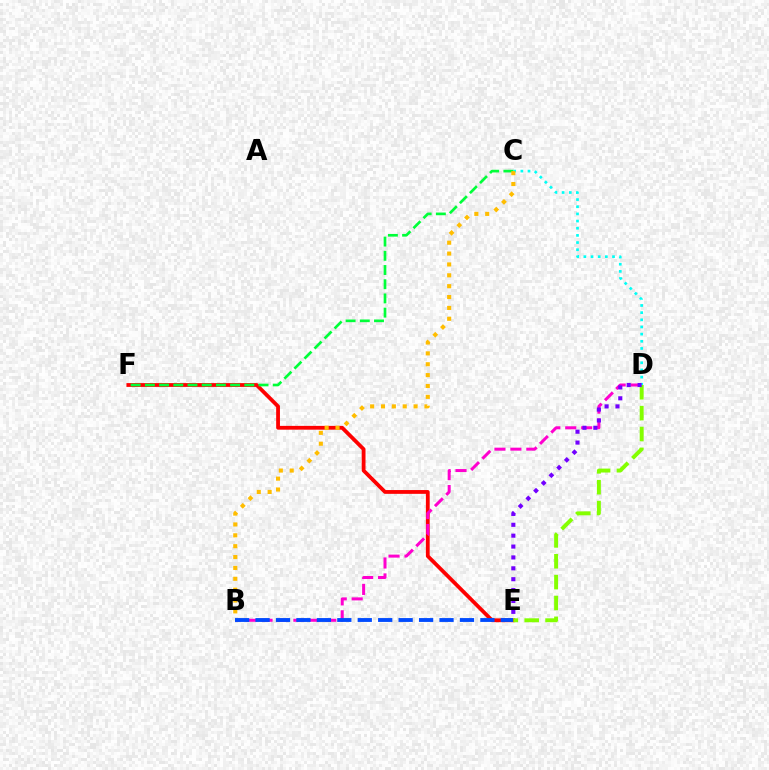{('E', 'F'): [{'color': '#ff0000', 'line_style': 'solid', 'thickness': 2.73}], ('B', 'D'): [{'color': '#ff00cf', 'line_style': 'dashed', 'thickness': 2.16}], ('C', 'D'): [{'color': '#00fff6', 'line_style': 'dotted', 'thickness': 1.95}], ('D', 'E'): [{'color': '#84ff00', 'line_style': 'dashed', 'thickness': 2.83}, {'color': '#7200ff', 'line_style': 'dotted', 'thickness': 2.96}], ('C', 'F'): [{'color': '#00ff39', 'line_style': 'dashed', 'thickness': 1.93}], ('B', 'C'): [{'color': '#ffbd00', 'line_style': 'dotted', 'thickness': 2.95}], ('B', 'E'): [{'color': '#004bff', 'line_style': 'dashed', 'thickness': 2.78}]}